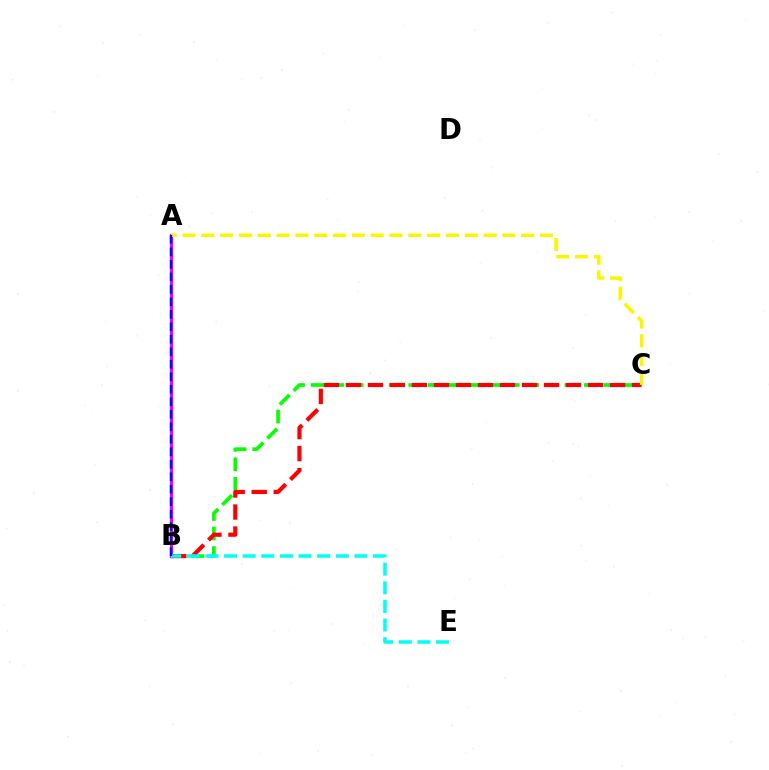{('B', 'C'): [{'color': '#08ff00', 'line_style': 'dashed', 'thickness': 2.65}, {'color': '#ff0000', 'line_style': 'dashed', 'thickness': 2.99}], ('A', 'B'): [{'color': '#ee00ff', 'line_style': 'solid', 'thickness': 2.4}, {'color': '#0010ff', 'line_style': 'dashed', 'thickness': 1.7}], ('B', 'E'): [{'color': '#00fff6', 'line_style': 'dashed', 'thickness': 2.53}], ('A', 'C'): [{'color': '#fcf500', 'line_style': 'dashed', 'thickness': 2.56}]}